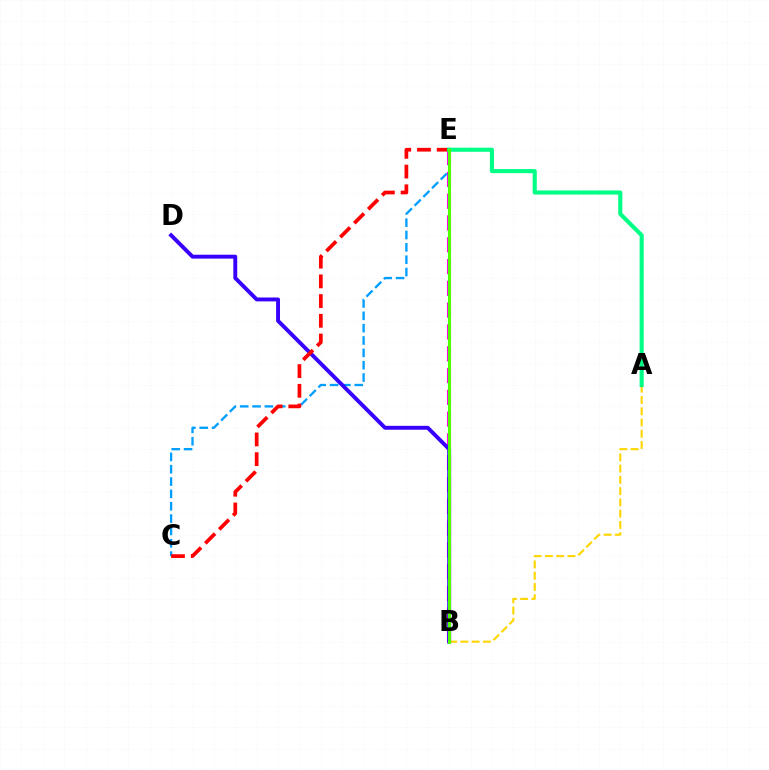{('B', 'E'): [{'color': '#ff00ed', 'line_style': 'dashed', 'thickness': 2.96}, {'color': '#4fff00', 'line_style': 'solid', 'thickness': 2.2}], ('C', 'E'): [{'color': '#009eff', 'line_style': 'dashed', 'thickness': 1.68}, {'color': '#ff0000', 'line_style': 'dashed', 'thickness': 2.68}], ('A', 'B'): [{'color': '#ffd500', 'line_style': 'dashed', 'thickness': 1.53}], ('B', 'D'): [{'color': '#3700ff', 'line_style': 'solid', 'thickness': 2.81}], ('A', 'E'): [{'color': '#00ff86', 'line_style': 'solid', 'thickness': 2.97}]}